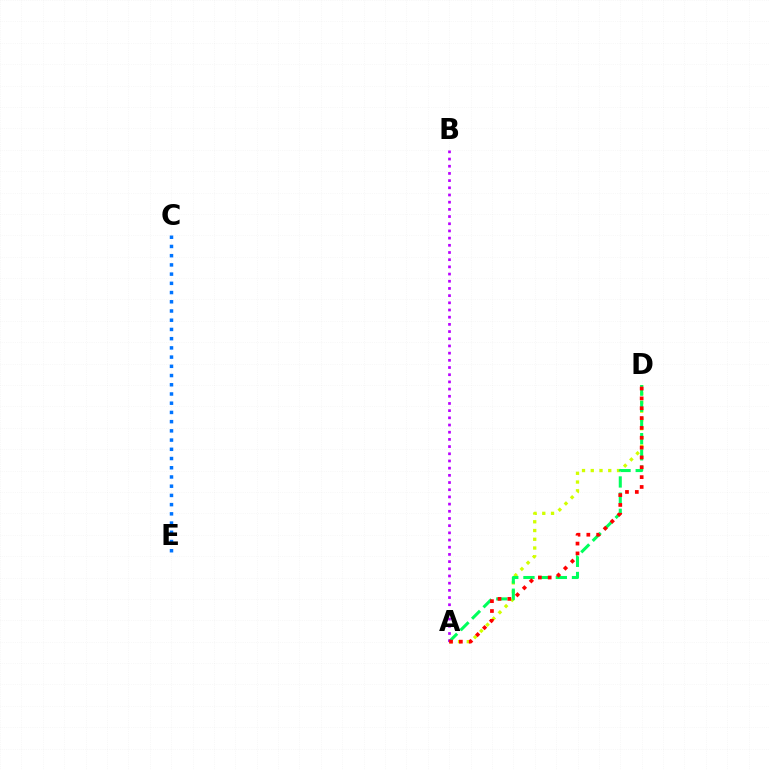{('A', 'D'): [{'color': '#d1ff00', 'line_style': 'dotted', 'thickness': 2.38}, {'color': '#00ff5c', 'line_style': 'dashed', 'thickness': 2.2}, {'color': '#ff0000', 'line_style': 'dotted', 'thickness': 2.67}], ('A', 'B'): [{'color': '#b900ff', 'line_style': 'dotted', 'thickness': 1.95}], ('C', 'E'): [{'color': '#0074ff', 'line_style': 'dotted', 'thickness': 2.51}]}